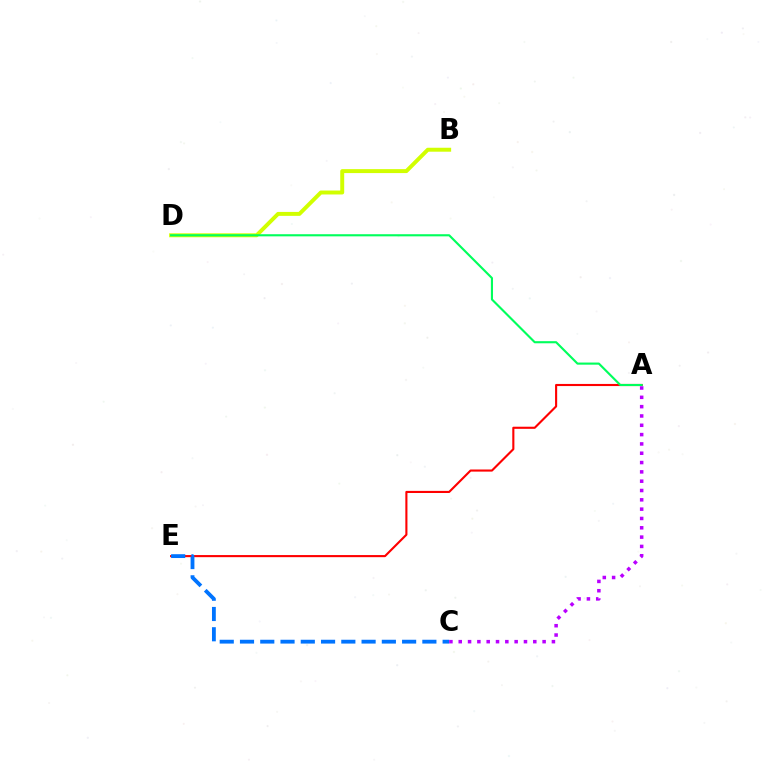{('B', 'D'): [{'color': '#d1ff00', 'line_style': 'solid', 'thickness': 2.84}], ('A', 'E'): [{'color': '#ff0000', 'line_style': 'solid', 'thickness': 1.52}], ('A', 'D'): [{'color': '#00ff5c', 'line_style': 'solid', 'thickness': 1.53}], ('C', 'E'): [{'color': '#0074ff', 'line_style': 'dashed', 'thickness': 2.75}], ('A', 'C'): [{'color': '#b900ff', 'line_style': 'dotted', 'thickness': 2.53}]}